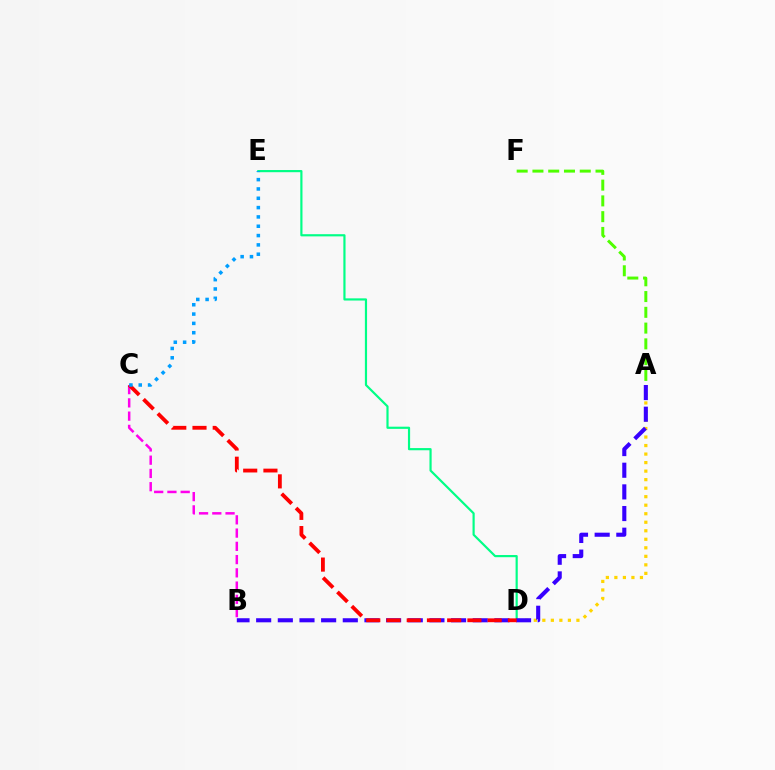{('D', 'E'): [{'color': '#00ff86', 'line_style': 'solid', 'thickness': 1.57}], ('A', 'D'): [{'color': '#ffd500', 'line_style': 'dotted', 'thickness': 2.32}], ('B', 'C'): [{'color': '#ff00ed', 'line_style': 'dashed', 'thickness': 1.8}], ('A', 'B'): [{'color': '#3700ff', 'line_style': 'dashed', 'thickness': 2.94}], ('C', 'D'): [{'color': '#ff0000', 'line_style': 'dashed', 'thickness': 2.75}], ('C', 'E'): [{'color': '#009eff', 'line_style': 'dotted', 'thickness': 2.53}], ('A', 'F'): [{'color': '#4fff00', 'line_style': 'dashed', 'thickness': 2.14}]}